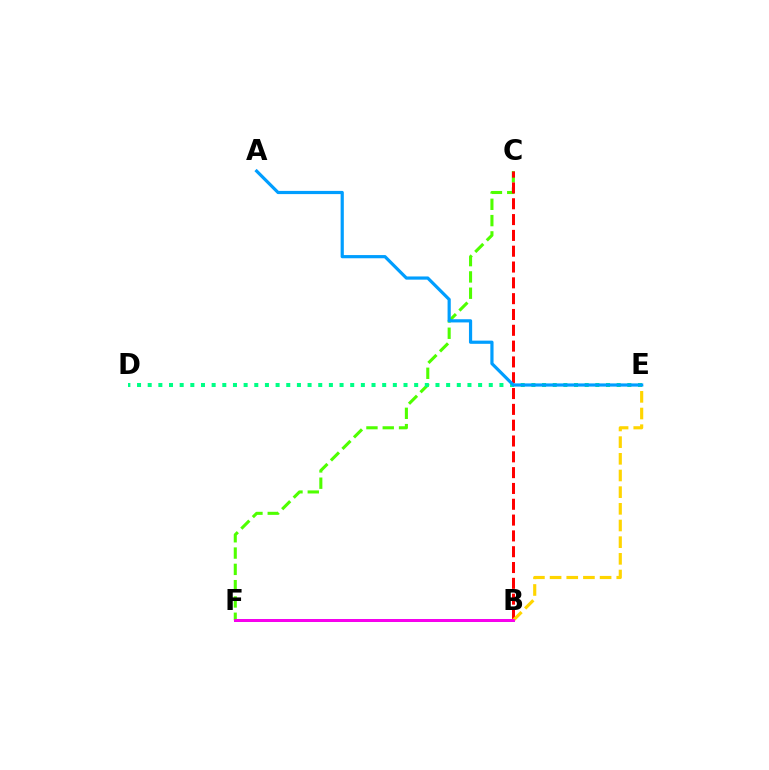{('B', 'F'): [{'color': '#3700ff', 'line_style': 'solid', 'thickness': 1.98}, {'color': '#ff00ed', 'line_style': 'solid', 'thickness': 2.06}], ('C', 'F'): [{'color': '#4fff00', 'line_style': 'dashed', 'thickness': 2.21}], ('B', 'C'): [{'color': '#ff0000', 'line_style': 'dashed', 'thickness': 2.15}], ('B', 'E'): [{'color': '#ffd500', 'line_style': 'dashed', 'thickness': 2.26}], ('D', 'E'): [{'color': '#00ff86', 'line_style': 'dotted', 'thickness': 2.9}], ('A', 'E'): [{'color': '#009eff', 'line_style': 'solid', 'thickness': 2.3}]}